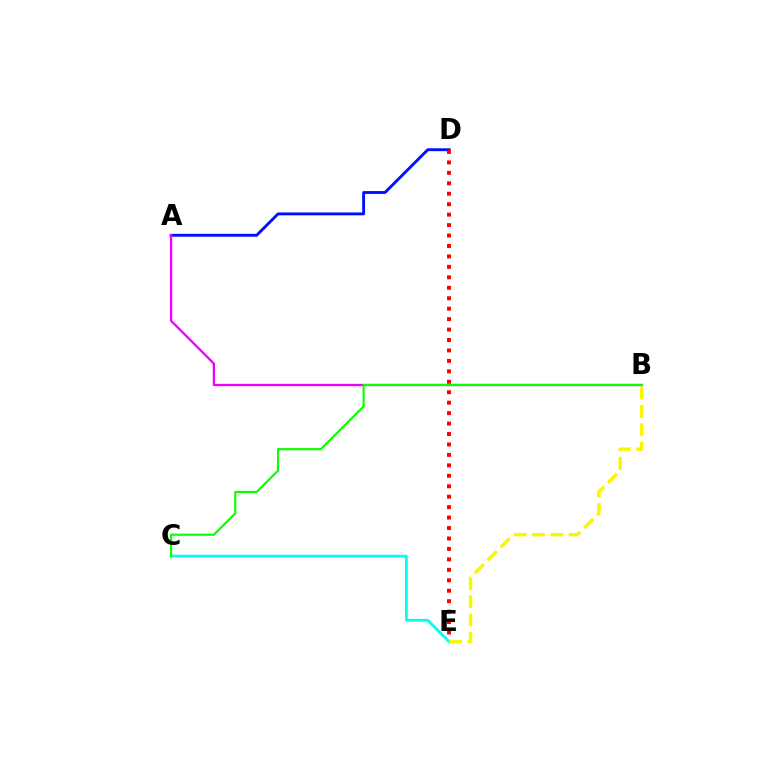{('A', 'D'): [{'color': '#0010ff', 'line_style': 'solid', 'thickness': 2.07}], ('D', 'E'): [{'color': '#ff0000', 'line_style': 'dotted', 'thickness': 2.84}], ('C', 'E'): [{'color': '#00fff6', 'line_style': 'solid', 'thickness': 2.01}], ('B', 'E'): [{'color': '#fcf500', 'line_style': 'dashed', 'thickness': 2.49}], ('A', 'B'): [{'color': '#ee00ff', 'line_style': 'solid', 'thickness': 1.65}], ('B', 'C'): [{'color': '#08ff00', 'line_style': 'solid', 'thickness': 1.55}]}